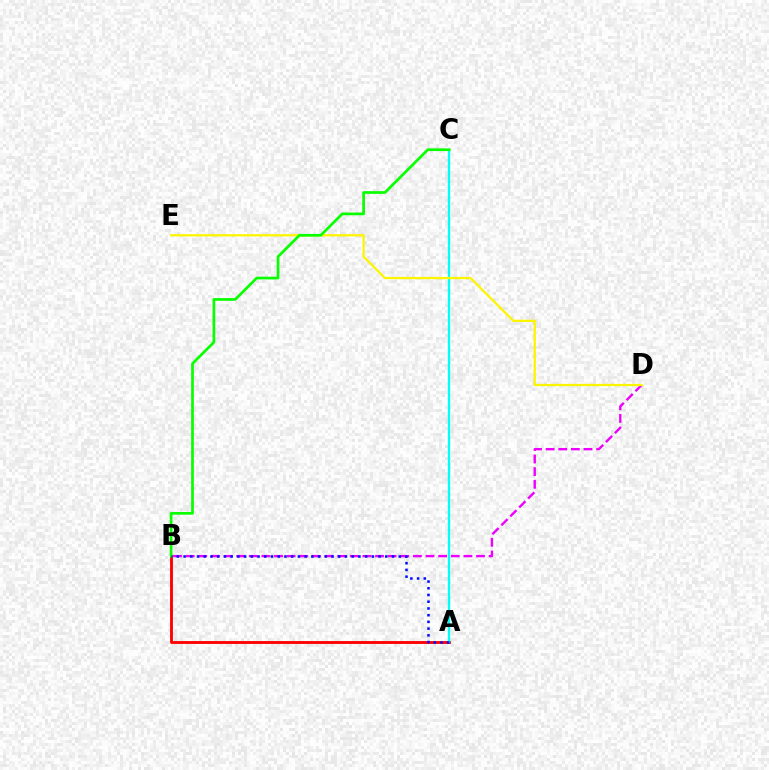{('A', 'B'): [{'color': '#ff0000', 'line_style': 'solid', 'thickness': 2.06}, {'color': '#0010ff', 'line_style': 'dotted', 'thickness': 1.83}], ('B', 'D'): [{'color': '#ee00ff', 'line_style': 'dashed', 'thickness': 1.72}], ('A', 'C'): [{'color': '#00fff6', 'line_style': 'solid', 'thickness': 1.68}], ('D', 'E'): [{'color': '#fcf500', 'line_style': 'solid', 'thickness': 1.63}], ('B', 'C'): [{'color': '#08ff00', 'line_style': 'solid', 'thickness': 1.94}]}